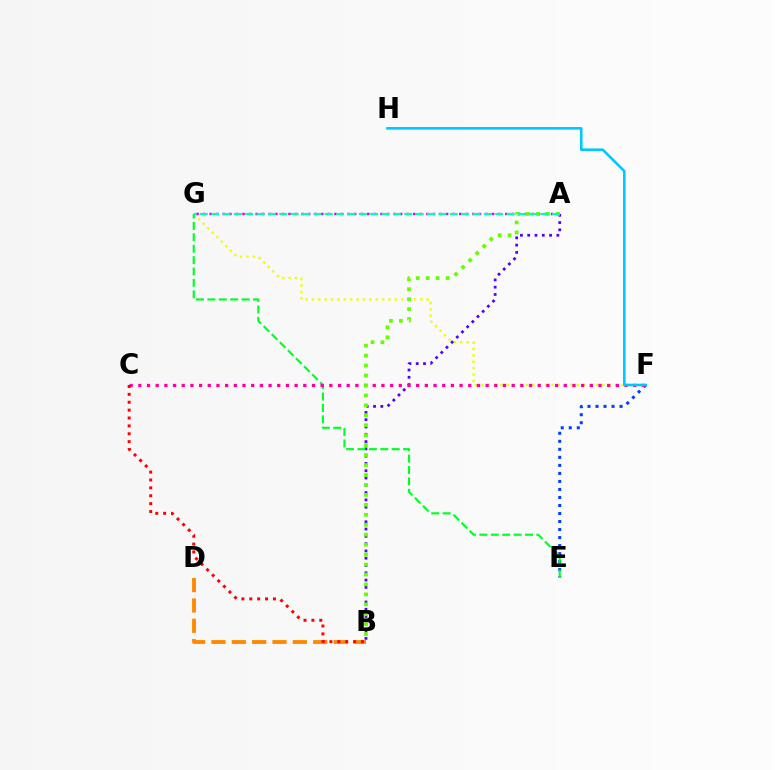{('B', 'D'): [{'color': '#ff8800', 'line_style': 'dashed', 'thickness': 2.76}], ('F', 'G'): [{'color': '#eeff00', 'line_style': 'dotted', 'thickness': 1.73}], ('A', 'G'): [{'color': '#d600ff', 'line_style': 'dotted', 'thickness': 1.78}, {'color': '#00ffaf', 'line_style': 'dashed', 'thickness': 1.54}], ('A', 'B'): [{'color': '#4f00ff', 'line_style': 'dotted', 'thickness': 1.98}, {'color': '#66ff00', 'line_style': 'dotted', 'thickness': 2.7}], ('E', 'F'): [{'color': '#003fff', 'line_style': 'dotted', 'thickness': 2.18}], ('E', 'G'): [{'color': '#00ff27', 'line_style': 'dashed', 'thickness': 1.55}], ('C', 'F'): [{'color': '#ff00a0', 'line_style': 'dotted', 'thickness': 2.36}], ('B', 'C'): [{'color': '#ff0000', 'line_style': 'dotted', 'thickness': 2.14}], ('F', 'H'): [{'color': '#00c7ff', 'line_style': 'solid', 'thickness': 1.87}]}